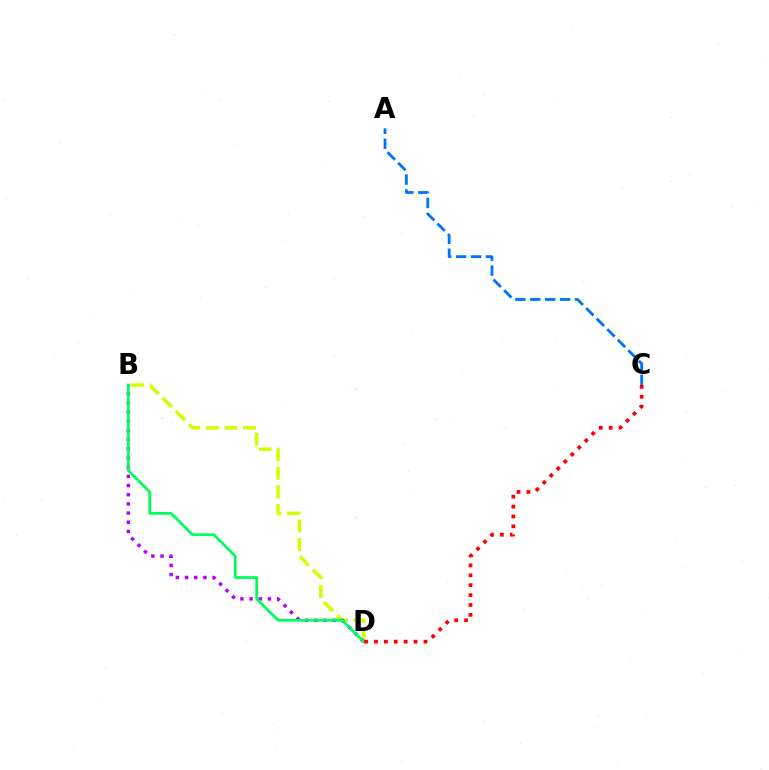{('A', 'C'): [{'color': '#0074ff', 'line_style': 'dashed', 'thickness': 2.03}], ('B', 'D'): [{'color': '#d1ff00', 'line_style': 'dashed', 'thickness': 2.52}, {'color': '#b900ff', 'line_style': 'dotted', 'thickness': 2.49}, {'color': '#00ff5c', 'line_style': 'solid', 'thickness': 2.0}], ('C', 'D'): [{'color': '#ff0000', 'line_style': 'dotted', 'thickness': 2.69}]}